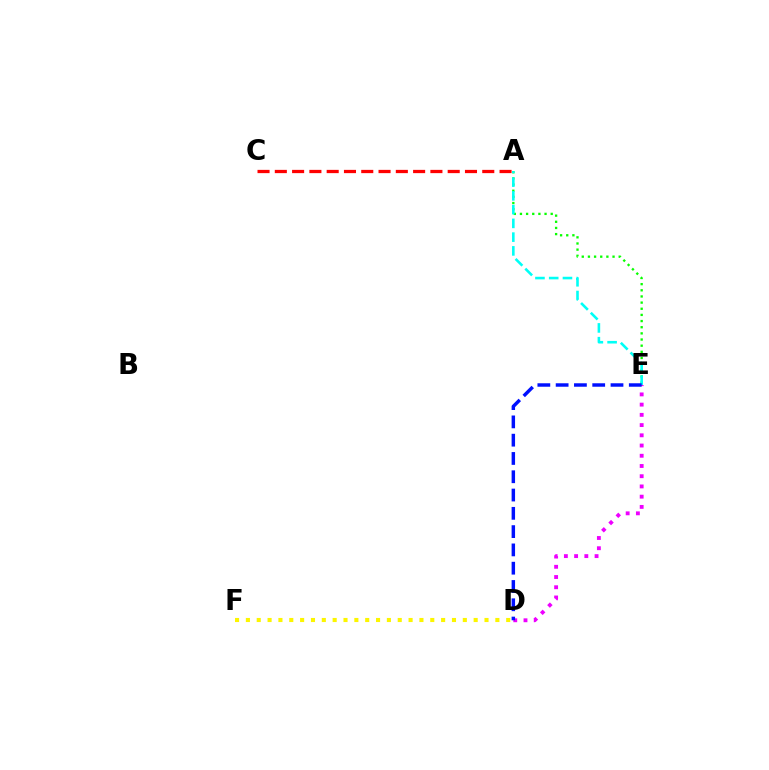{('A', 'E'): [{'color': '#08ff00', 'line_style': 'dotted', 'thickness': 1.67}, {'color': '#00fff6', 'line_style': 'dashed', 'thickness': 1.87}], ('D', 'E'): [{'color': '#ee00ff', 'line_style': 'dotted', 'thickness': 2.78}, {'color': '#0010ff', 'line_style': 'dashed', 'thickness': 2.48}], ('D', 'F'): [{'color': '#fcf500', 'line_style': 'dotted', 'thickness': 2.95}], ('A', 'C'): [{'color': '#ff0000', 'line_style': 'dashed', 'thickness': 2.35}]}